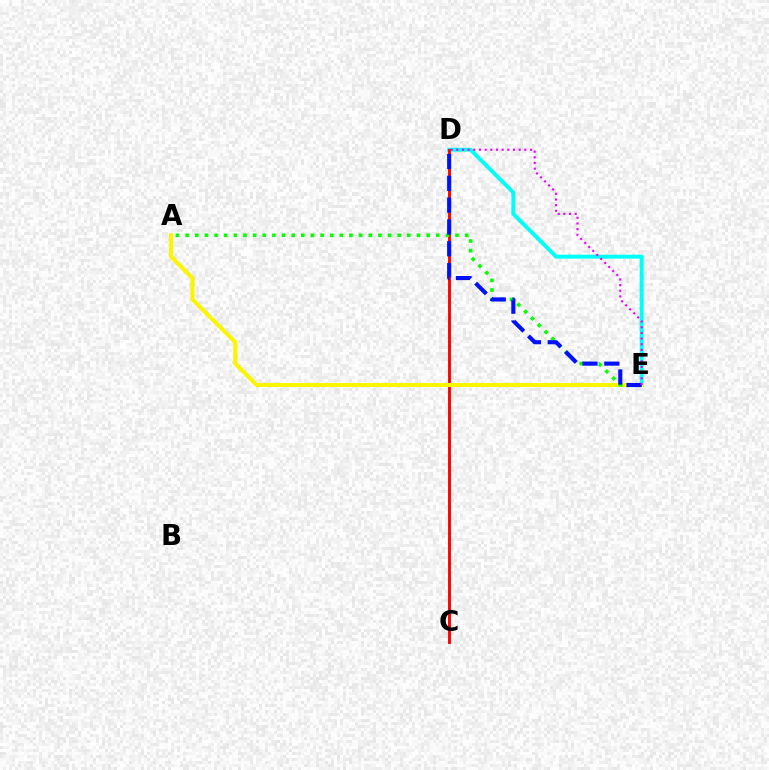{('D', 'E'): [{'color': '#00fff6', 'line_style': 'solid', 'thickness': 2.84}, {'color': '#0010ff', 'line_style': 'dashed', 'thickness': 2.96}, {'color': '#ee00ff', 'line_style': 'dotted', 'thickness': 1.54}], ('C', 'D'): [{'color': '#ff0000', 'line_style': 'solid', 'thickness': 2.07}], ('A', 'E'): [{'color': '#fcf500', 'line_style': 'solid', 'thickness': 2.94}, {'color': '#08ff00', 'line_style': 'dotted', 'thickness': 2.62}]}